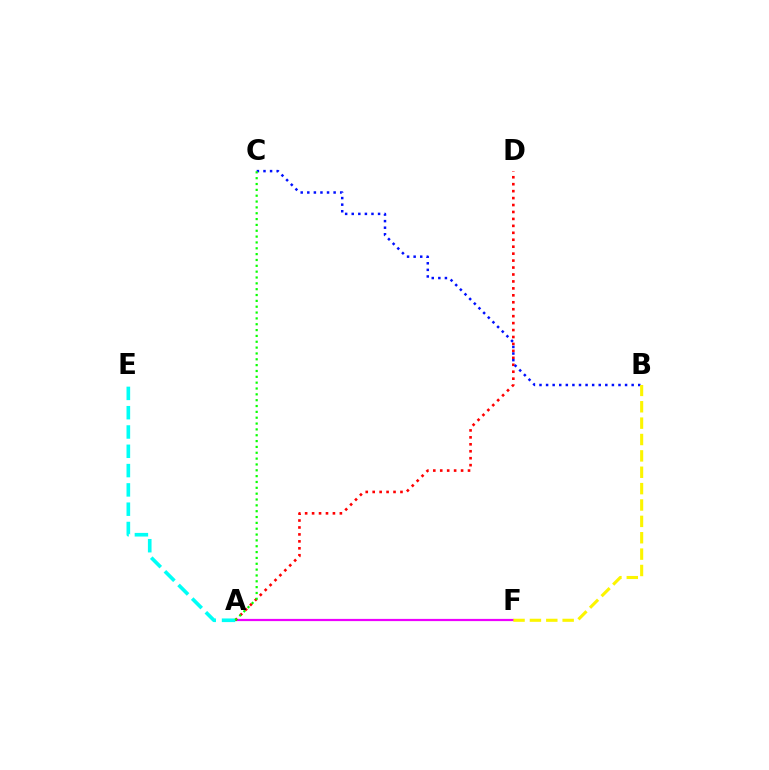{('A', 'F'): [{'color': '#ee00ff', 'line_style': 'solid', 'thickness': 1.6}], ('A', 'D'): [{'color': '#ff0000', 'line_style': 'dotted', 'thickness': 1.89}], ('B', 'C'): [{'color': '#0010ff', 'line_style': 'dotted', 'thickness': 1.79}], ('B', 'F'): [{'color': '#fcf500', 'line_style': 'dashed', 'thickness': 2.22}], ('A', 'E'): [{'color': '#00fff6', 'line_style': 'dashed', 'thickness': 2.62}], ('A', 'C'): [{'color': '#08ff00', 'line_style': 'dotted', 'thickness': 1.59}]}